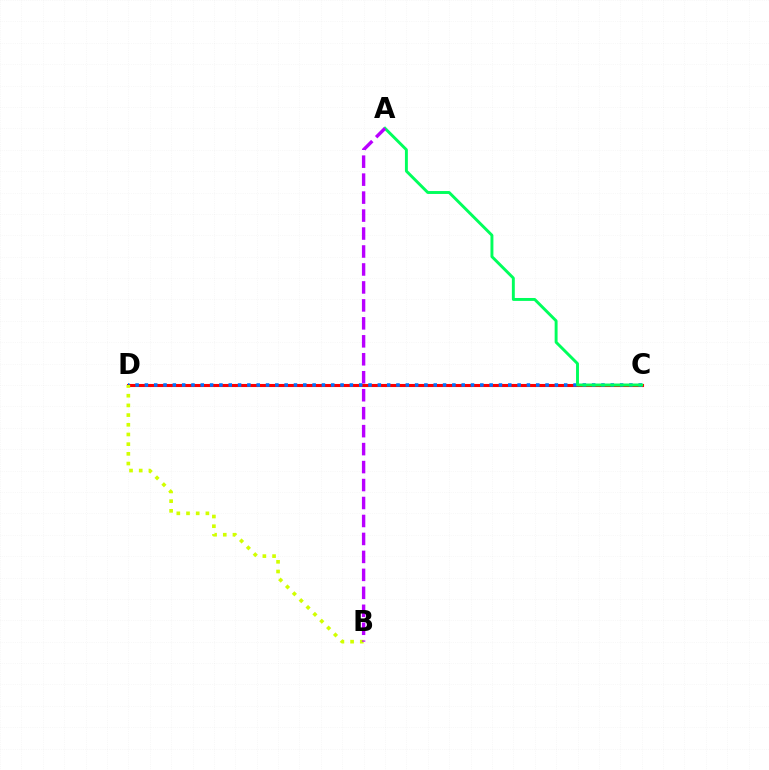{('C', 'D'): [{'color': '#ff0000', 'line_style': 'solid', 'thickness': 2.21}, {'color': '#0074ff', 'line_style': 'dotted', 'thickness': 2.53}], ('B', 'D'): [{'color': '#d1ff00', 'line_style': 'dotted', 'thickness': 2.63}], ('A', 'C'): [{'color': '#00ff5c', 'line_style': 'solid', 'thickness': 2.1}], ('A', 'B'): [{'color': '#b900ff', 'line_style': 'dashed', 'thickness': 2.44}]}